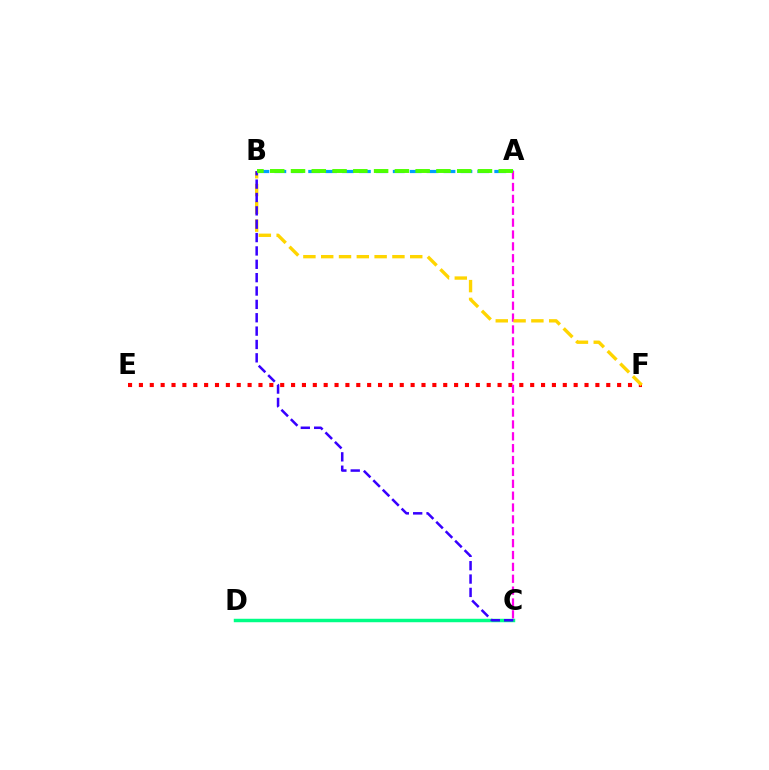{('A', 'B'): [{'color': '#009eff', 'line_style': 'dashed', 'thickness': 2.3}, {'color': '#4fff00', 'line_style': 'dashed', 'thickness': 2.82}], ('E', 'F'): [{'color': '#ff0000', 'line_style': 'dotted', 'thickness': 2.95}], ('C', 'D'): [{'color': '#00ff86', 'line_style': 'solid', 'thickness': 2.49}], ('A', 'C'): [{'color': '#ff00ed', 'line_style': 'dashed', 'thickness': 1.61}], ('B', 'F'): [{'color': '#ffd500', 'line_style': 'dashed', 'thickness': 2.42}], ('B', 'C'): [{'color': '#3700ff', 'line_style': 'dashed', 'thickness': 1.82}]}